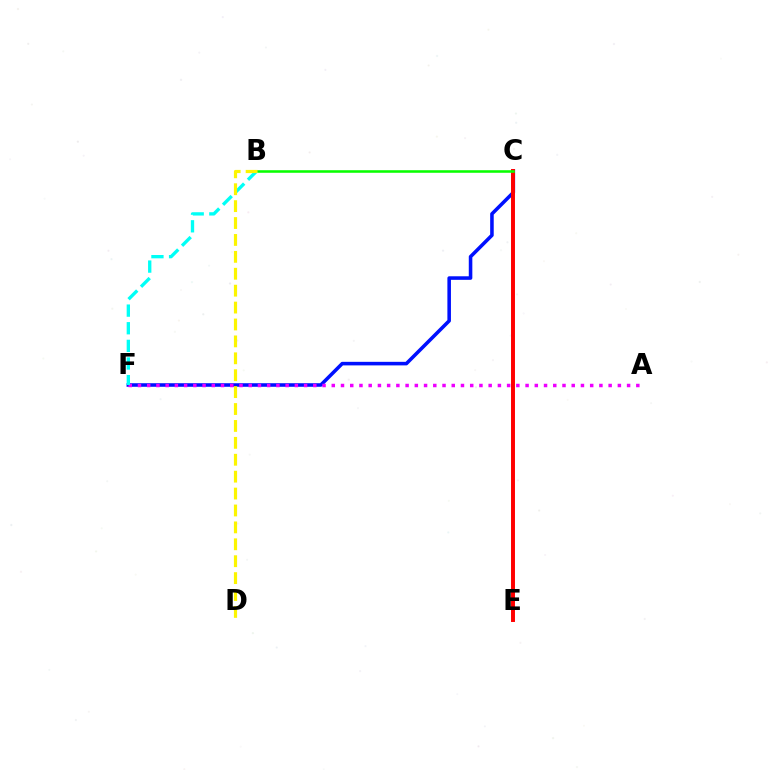{('C', 'F'): [{'color': '#0010ff', 'line_style': 'solid', 'thickness': 2.56}], ('A', 'F'): [{'color': '#ee00ff', 'line_style': 'dotted', 'thickness': 2.51}], ('C', 'E'): [{'color': '#ff0000', 'line_style': 'solid', 'thickness': 2.84}], ('B', 'C'): [{'color': '#08ff00', 'line_style': 'solid', 'thickness': 1.84}], ('B', 'F'): [{'color': '#00fff6', 'line_style': 'dashed', 'thickness': 2.4}], ('B', 'D'): [{'color': '#fcf500', 'line_style': 'dashed', 'thickness': 2.3}]}